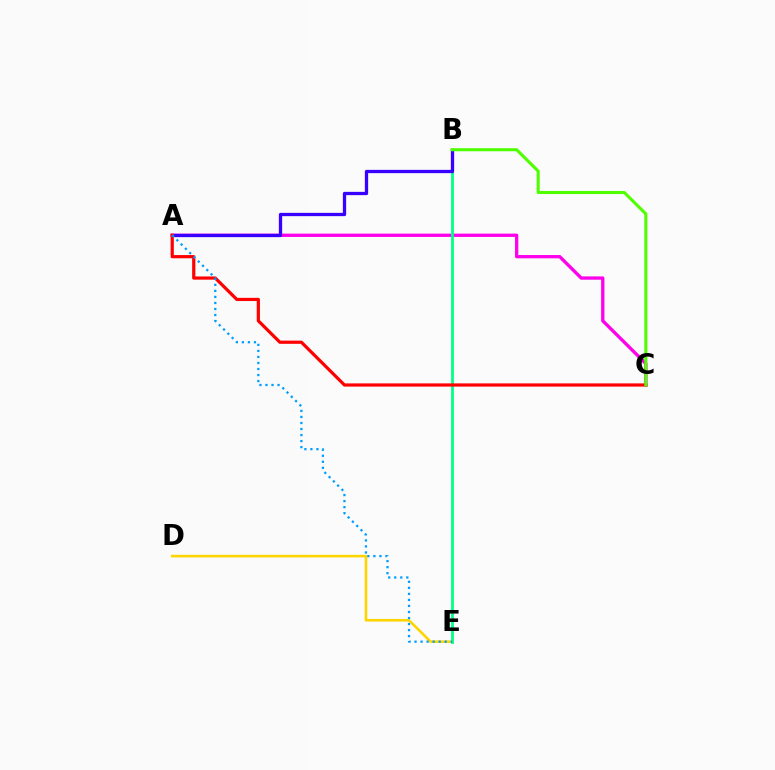{('D', 'E'): [{'color': '#ffd500', 'line_style': 'solid', 'thickness': 1.88}], ('A', 'C'): [{'color': '#ff00ed', 'line_style': 'solid', 'thickness': 2.38}, {'color': '#ff0000', 'line_style': 'solid', 'thickness': 2.31}], ('B', 'E'): [{'color': '#00ff86', 'line_style': 'solid', 'thickness': 1.99}], ('A', 'B'): [{'color': '#3700ff', 'line_style': 'solid', 'thickness': 2.37}], ('B', 'C'): [{'color': '#4fff00', 'line_style': 'solid', 'thickness': 2.21}], ('A', 'E'): [{'color': '#009eff', 'line_style': 'dotted', 'thickness': 1.64}]}